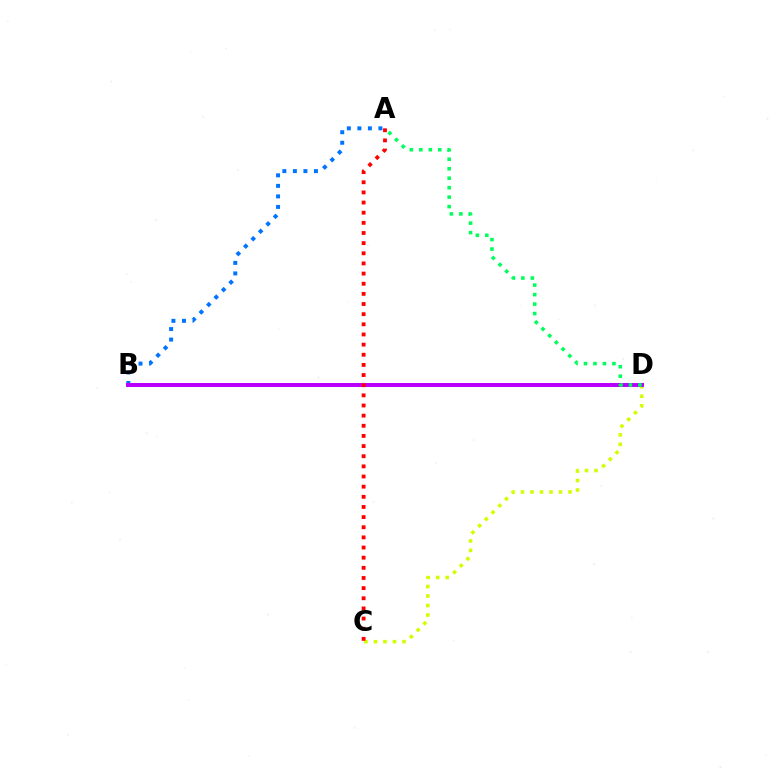{('A', 'B'): [{'color': '#0074ff', 'line_style': 'dotted', 'thickness': 2.86}], ('C', 'D'): [{'color': '#d1ff00', 'line_style': 'dotted', 'thickness': 2.58}], ('B', 'D'): [{'color': '#b900ff', 'line_style': 'solid', 'thickness': 2.85}], ('A', 'C'): [{'color': '#ff0000', 'line_style': 'dotted', 'thickness': 2.76}], ('A', 'D'): [{'color': '#00ff5c', 'line_style': 'dotted', 'thickness': 2.57}]}